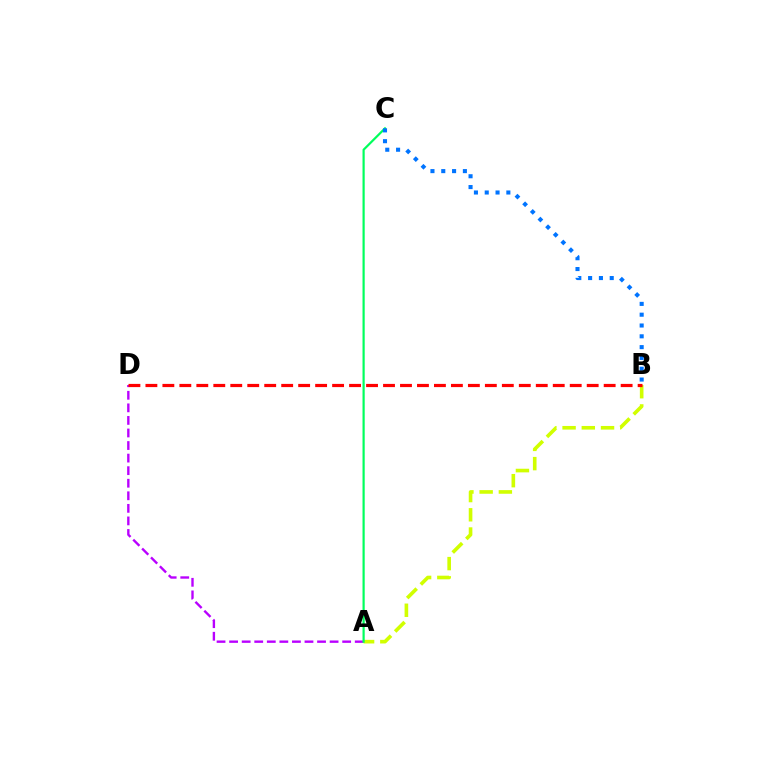{('A', 'D'): [{'color': '#b900ff', 'line_style': 'dashed', 'thickness': 1.71}], ('A', 'B'): [{'color': '#d1ff00', 'line_style': 'dashed', 'thickness': 2.61}], ('B', 'D'): [{'color': '#ff0000', 'line_style': 'dashed', 'thickness': 2.31}], ('A', 'C'): [{'color': '#00ff5c', 'line_style': 'solid', 'thickness': 1.58}], ('B', 'C'): [{'color': '#0074ff', 'line_style': 'dotted', 'thickness': 2.94}]}